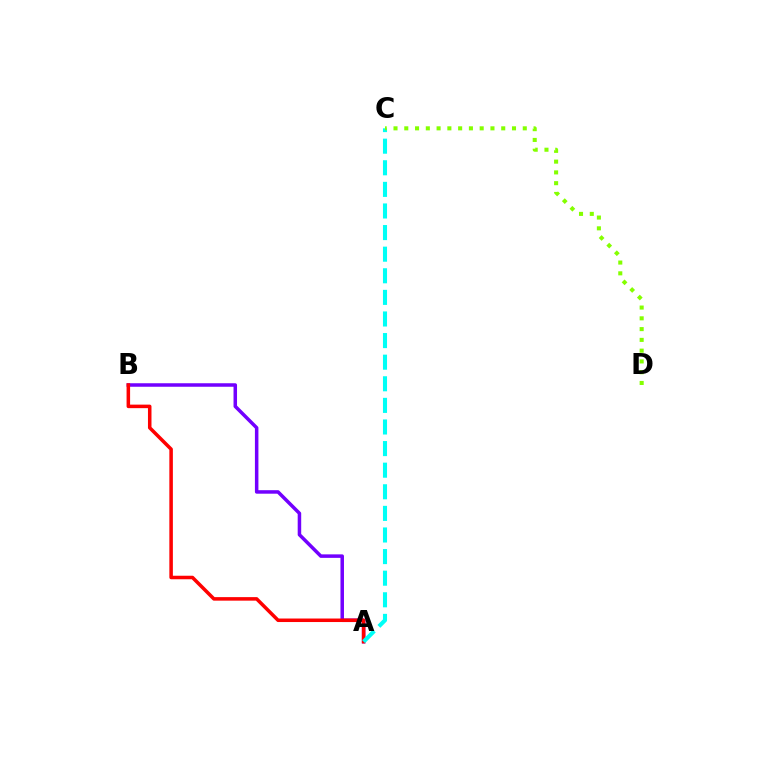{('A', 'B'): [{'color': '#7200ff', 'line_style': 'solid', 'thickness': 2.52}, {'color': '#ff0000', 'line_style': 'solid', 'thickness': 2.54}], ('A', 'C'): [{'color': '#00fff6', 'line_style': 'dashed', 'thickness': 2.93}], ('C', 'D'): [{'color': '#84ff00', 'line_style': 'dotted', 'thickness': 2.93}]}